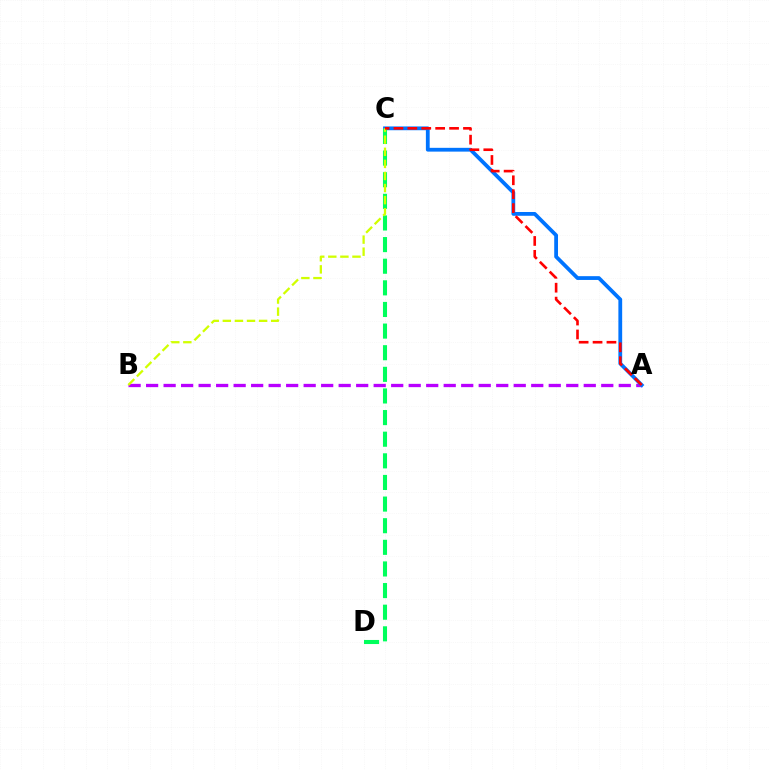{('A', 'B'): [{'color': '#b900ff', 'line_style': 'dashed', 'thickness': 2.38}], ('A', 'C'): [{'color': '#0074ff', 'line_style': 'solid', 'thickness': 2.73}, {'color': '#ff0000', 'line_style': 'dashed', 'thickness': 1.89}], ('C', 'D'): [{'color': '#00ff5c', 'line_style': 'dashed', 'thickness': 2.94}], ('B', 'C'): [{'color': '#d1ff00', 'line_style': 'dashed', 'thickness': 1.64}]}